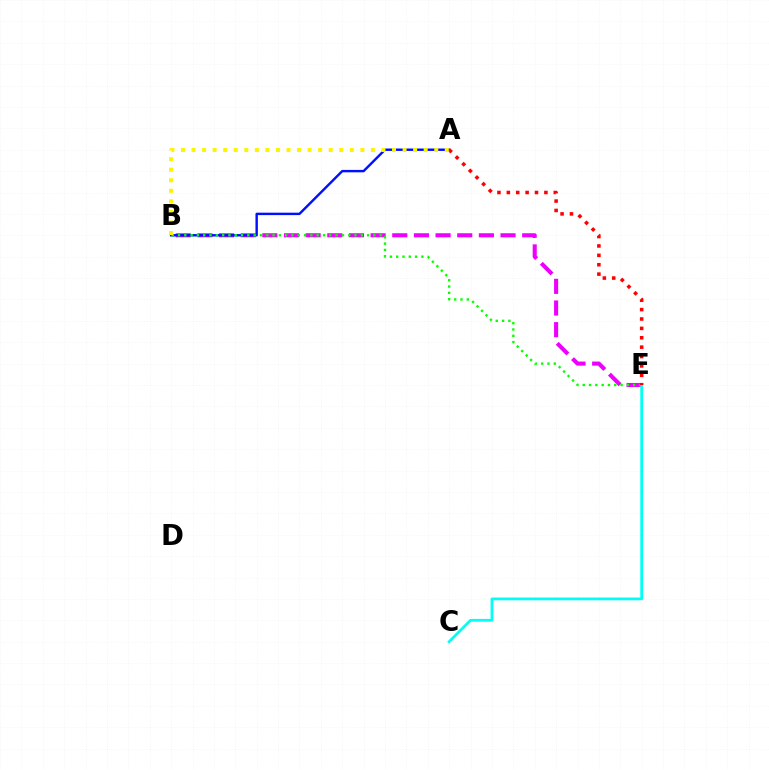{('B', 'E'): [{'color': '#ee00ff', 'line_style': 'dashed', 'thickness': 2.94}, {'color': '#08ff00', 'line_style': 'dotted', 'thickness': 1.71}], ('A', 'B'): [{'color': '#0010ff', 'line_style': 'solid', 'thickness': 1.74}, {'color': '#fcf500', 'line_style': 'dotted', 'thickness': 2.87}], ('C', 'E'): [{'color': '#00fff6', 'line_style': 'solid', 'thickness': 1.98}], ('A', 'E'): [{'color': '#ff0000', 'line_style': 'dotted', 'thickness': 2.55}]}